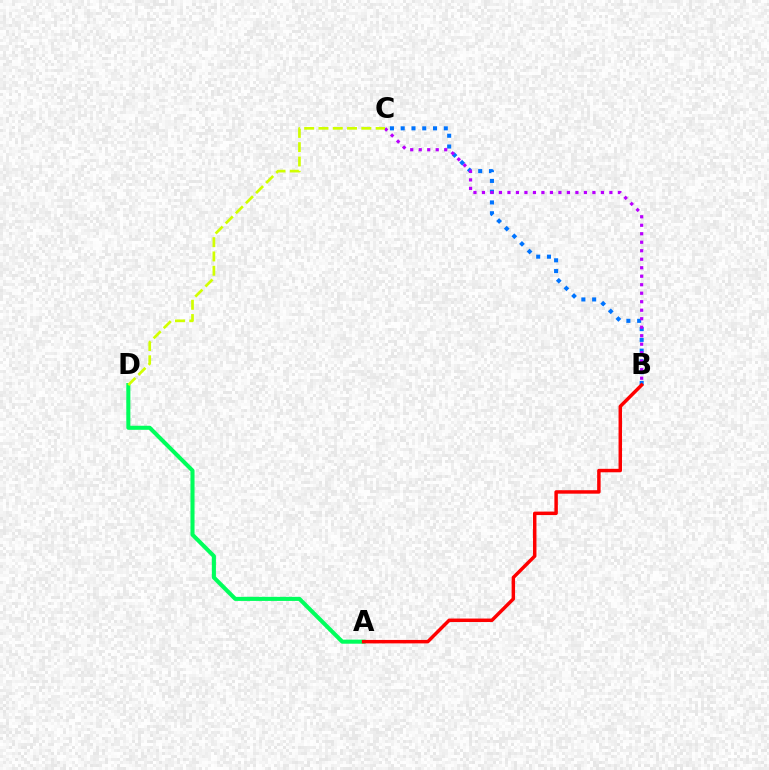{('B', 'C'): [{'color': '#0074ff', 'line_style': 'dotted', 'thickness': 2.93}, {'color': '#b900ff', 'line_style': 'dotted', 'thickness': 2.31}], ('A', 'D'): [{'color': '#00ff5c', 'line_style': 'solid', 'thickness': 2.92}], ('C', 'D'): [{'color': '#d1ff00', 'line_style': 'dashed', 'thickness': 1.94}], ('A', 'B'): [{'color': '#ff0000', 'line_style': 'solid', 'thickness': 2.49}]}